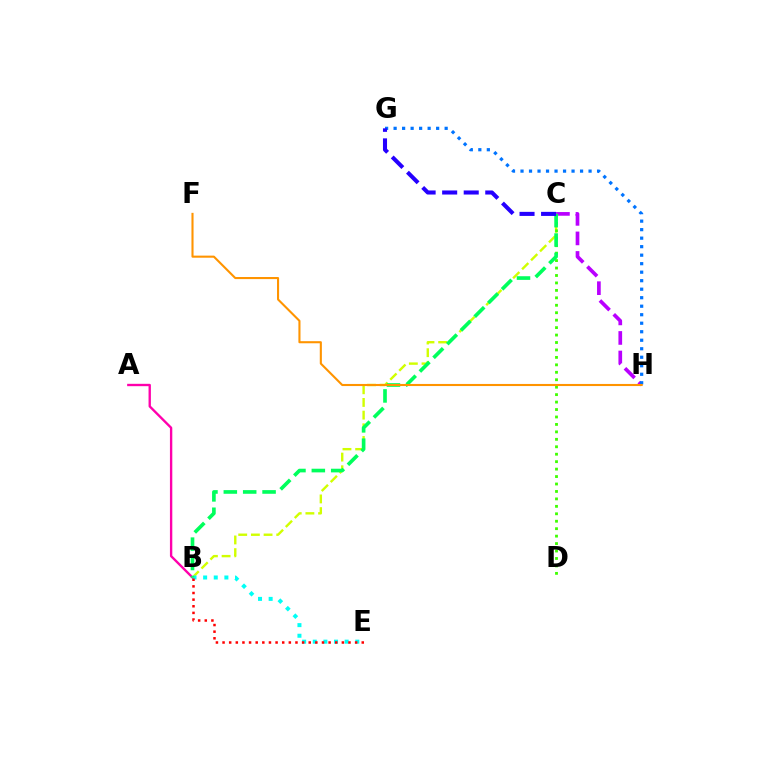{('C', 'H'): [{'color': '#b900ff', 'line_style': 'dashed', 'thickness': 2.65}], ('A', 'B'): [{'color': '#ff00ac', 'line_style': 'solid', 'thickness': 1.7}], ('B', 'C'): [{'color': '#d1ff00', 'line_style': 'dashed', 'thickness': 1.72}, {'color': '#00ff5c', 'line_style': 'dashed', 'thickness': 2.63}], ('G', 'H'): [{'color': '#0074ff', 'line_style': 'dotted', 'thickness': 2.31}], ('C', 'D'): [{'color': '#3dff00', 'line_style': 'dotted', 'thickness': 2.02}], ('B', 'E'): [{'color': '#00fff6', 'line_style': 'dotted', 'thickness': 2.89}, {'color': '#ff0000', 'line_style': 'dotted', 'thickness': 1.8}], ('F', 'H'): [{'color': '#ff9400', 'line_style': 'solid', 'thickness': 1.51}], ('C', 'G'): [{'color': '#2500ff', 'line_style': 'dashed', 'thickness': 2.93}]}